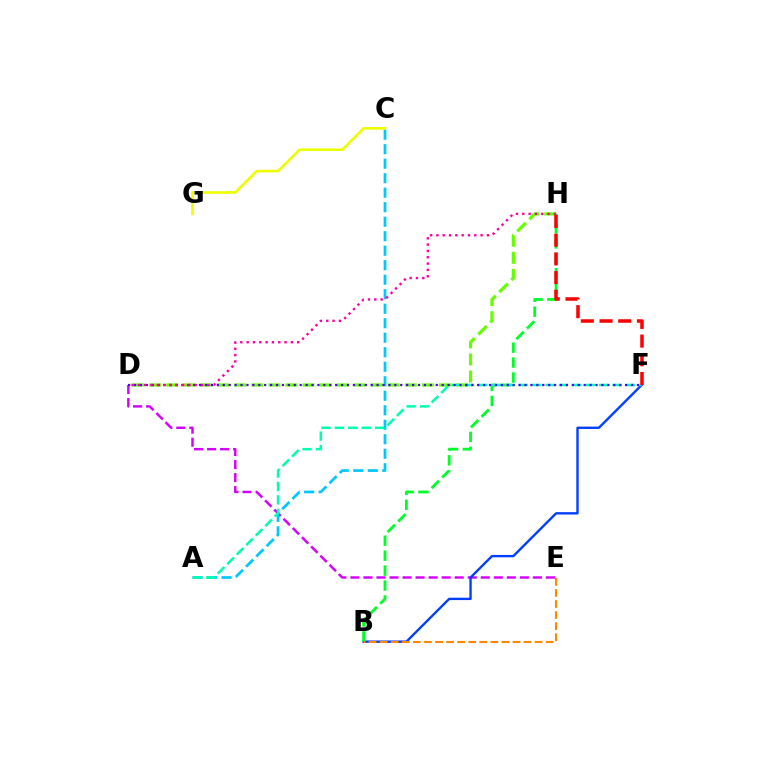{('D', 'E'): [{'color': '#d600ff', 'line_style': 'dashed', 'thickness': 1.77}], ('A', 'C'): [{'color': '#00c7ff', 'line_style': 'dashed', 'thickness': 1.97}], ('B', 'F'): [{'color': '#003fff', 'line_style': 'solid', 'thickness': 1.7}], ('D', 'H'): [{'color': '#66ff00', 'line_style': 'dashed', 'thickness': 2.32}, {'color': '#ff00a0', 'line_style': 'dotted', 'thickness': 1.72}], ('B', 'H'): [{'color': '#00ff27', 'line_style': 'dashed', 'thickness': 2.03}], ('B', 'E'): [{'color': '#ff8800', 'line_style': 'dashed', 'thickness': 1.5}], ('A', 'F'): [{'color': '#00ffaf', 'line_style': 'dashed', 'thickness': 1.82}], ('D', 'F'): [{'color': '#4f00ff', 'line_style': 'dotted', 'thickness': 1.61}], ('F', 'H'): [{'color': '#ff0000', 'line_style': 'dashed', 'thickness': 2.54}], ('C', 'G'): [{'color': '#eeff00', 'line_style': 'solid', 'thickness': 1.91}]}